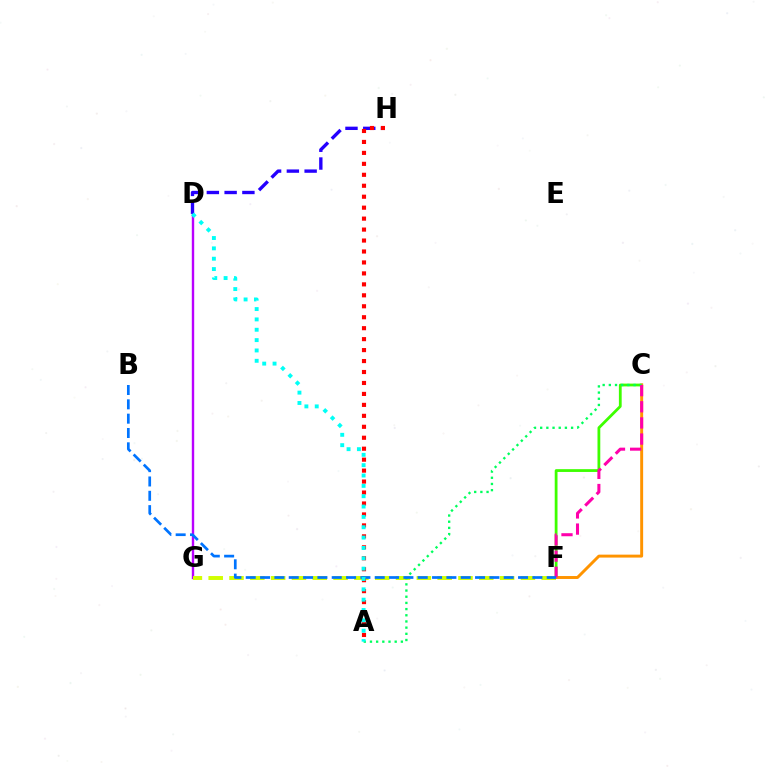{('D', 'G'): [{'color': '#b900ff', 'line_style': 'solid', 'thickness': 1.72}], ('F', 'G'): [{'color': '#d1ff00', 'line_style': 'dashed', 'thickness': 2.83}], ('C', 'F'): [{'color': '#3dff00', 'line_style': 'solid', 'thickness': 2.01}, {'color': '#ff9400', 'line_style': 'solid', 'thickness': 2.12}, {'color': '#ff00ac', 'line_style': 'dashed', 'thickness': 2.19}], ('D', 'H'): [{'color': '#2500ff', 'line_style': 'dashed', 'thickness': 2.41}], ('A', 'C'): [{'color': '#00ff5c', 'line_style': 'dotted', 'thickness': 1.68}], ('B', 'F'): [{'color': '#0074ff', 'line_style': 'dashed', 'thickness': 1.95}], ('A', 'H'): [{'color': '#ff0000', 'line_style': 'dotted', 'thickness': 2.98}], ('A', 'D'): [{'color': '#00fff6', 'line_style': 'dotted', 'thickness': 2.81}]}